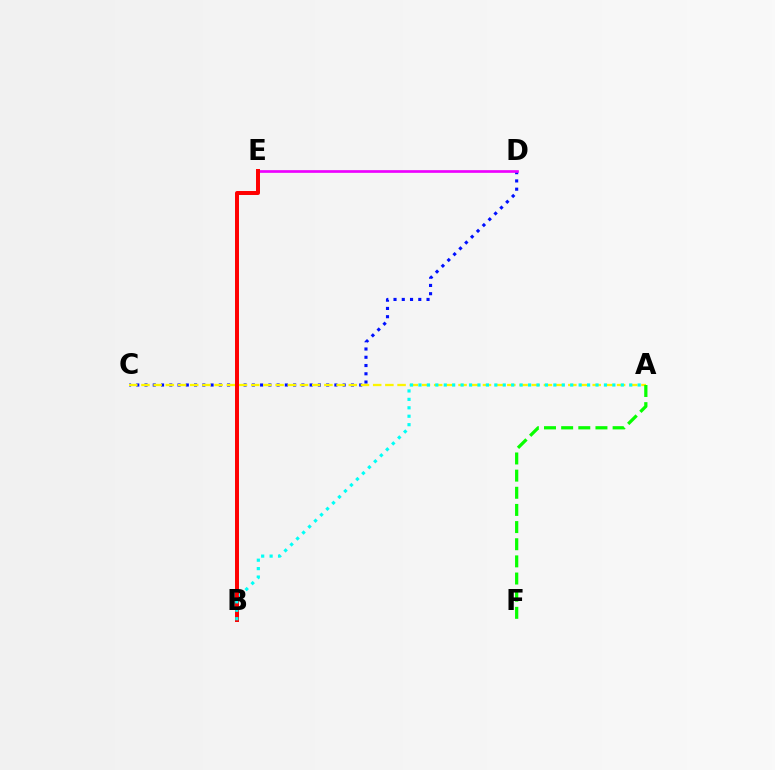{('C', 'D'): [{'color': '#0010ff', 'line_style': 'dotted', 'thickness': 2.24}], ('D', 'E'): [{'color': '#ee00ff', 'line_style': 'solid', 'thickness': 1.93}], ('A', 'C'): [{'color': '#fcf500', 'line_style': 'dashed', 'thickness': 1.66}], ('B', 'E'): [{'color': '#ff0000', 'line_style': 'solid', 'thickness': 2.87}], ('A', 'F'): [{'color': '#08ff00', 'line_style': 'dashed', 'thickness': 2.33}], ('A', 'B'): [{'color': '#00fff6', 'line_style': 'dotted', 'thickness': 2.29}]}